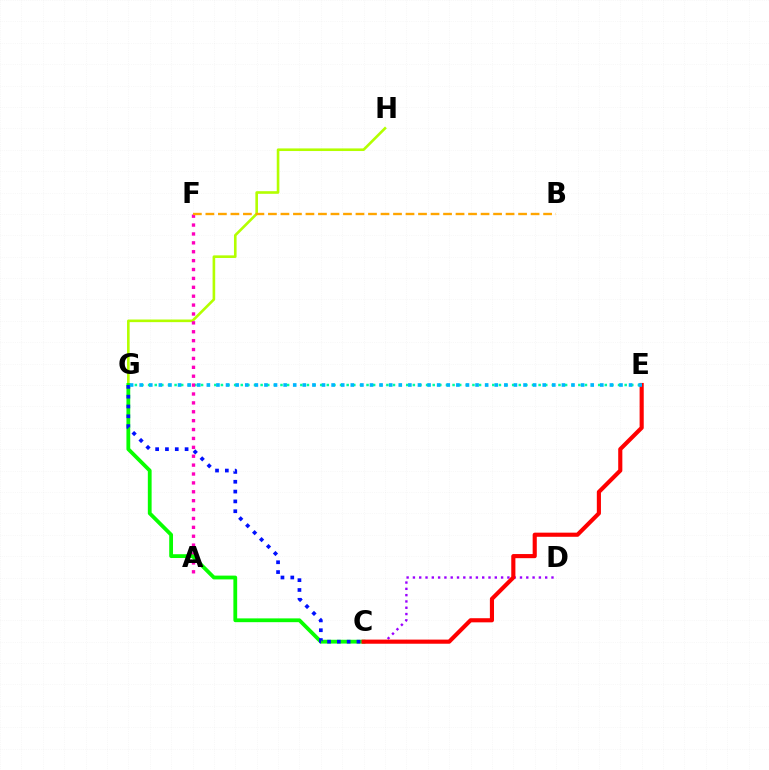{('G', 'H'): [{'color': '#b3ff00', 'line_style': 'solid', 'thickness': 1.88}], ('E', 'G'): [{'color': '#00ff9d', 'line_style': 'dotted', 'thickness': 1.8}, {'color': '#00b5ff', 'line_style': 'dotted', 'thickness': 2.61}], ('A', 'F'): [{'color': '#ff00bd', 'line_style': 'dotted', 'thickness': 2.42}], ('C', 'D'): [{'color': '#9b00ff', 'line_style': 'dotted', 'thickness': 1.71}], ('C', 'G'): [{'color': '#08ff00', 'line_style': 'solid', 'thickness': 2.73}, {'color': '#0010ff', 'line_style': 'dotted', 'thickness': 2.67}], ('C', 'E'): [{'color': '#ff0000', 'line_style': 'solid', 'thickness': 2.97}], ('B', 'F'): [{'color': '#ffa500', 'line_style': 'dashed', 'thickness': 1.7}]}